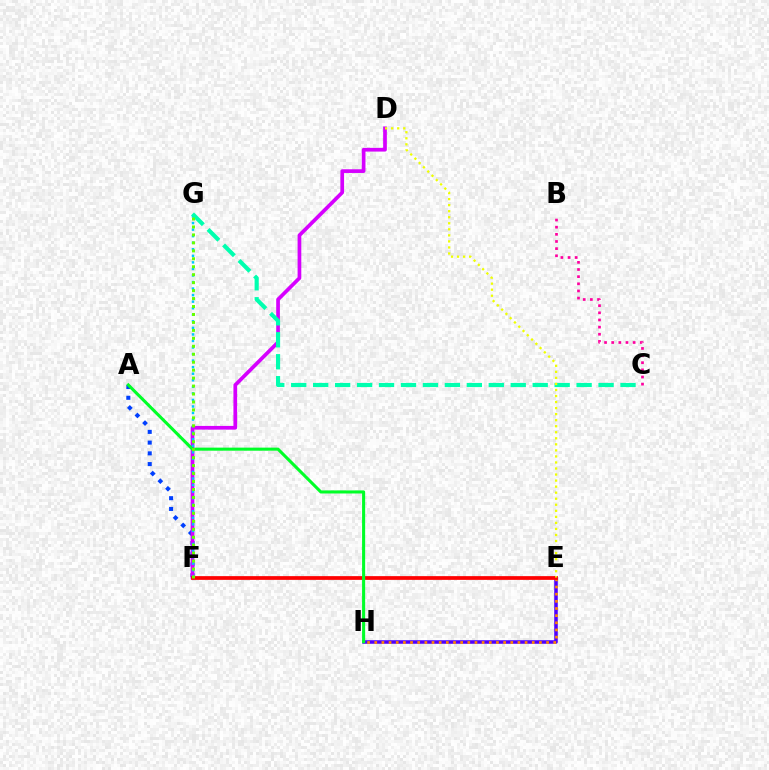{('E', 'H'): [{'color': '#4f00ff', 'line_style': 'solid', 'thickness': 2.55}, {'color': '#ff8800', 'line_style': 'dotted', 'thickness': 1.95}], ('A', 'F'): [{'color': '#003fff', 'line_style': 'dotted', 'thickness': 2.92}], ('D', 'F'): [{'color': '#d600ff', 'line_style': 'solid', 'thickness': 2.67}], ('F', 'G'): [{'color': '#00c7ff', 'line_style': 'dotted', 'thickness': 1.78}, {'color': '#66ff00', 'line_style': 'dotted', 'thickness': 2.16}], ('E', 'F'): [{'color': '#ff0000', 'line_style': 'solid', 'thickness': 2.69}], ('B', 'C'): [{'color': '#ff00a0', 'line_style': 'dotted', 'thickness': 1.94}], ('C', 'G'): [{'color': '#00ffaf', 'line_style': 'dashed', 'thickness': 2.98}], ('A', 'H'): [{'color': '#00ff27', 'line_style': 'solid', 'thickness': 2.21}], ('D', 'E'): [{'color': '#eeff00', 'line_style': 'dotted', 'thickness': 1.64}]}